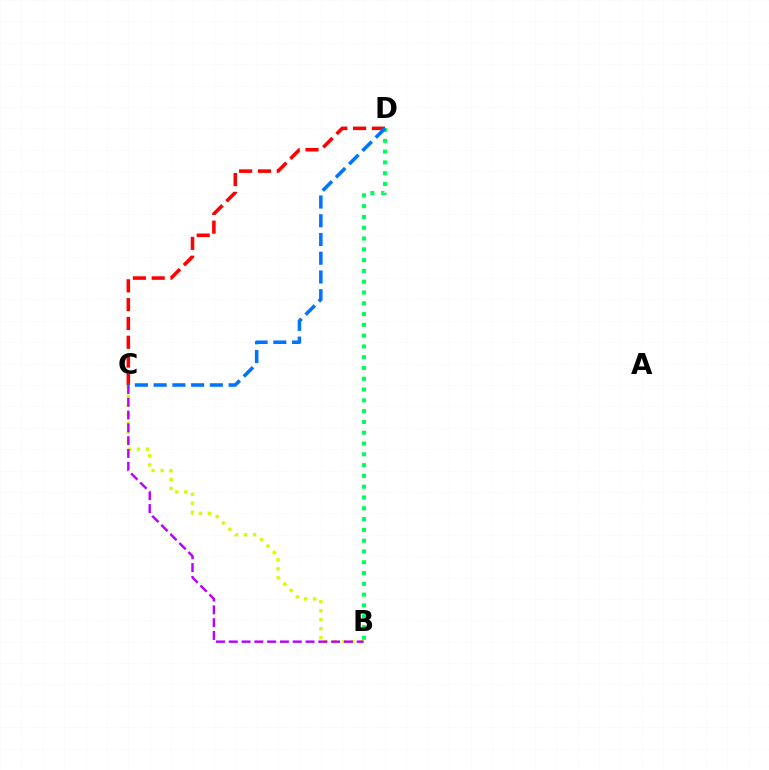{('C', 'D'): [{'color': '#ff0000', 'line_style': 'dashed', 'thickness': 2.56}, {'color': '#0074ff', 'line_style': 'dashed', 'thickness': 2.55}], ('B', 'C'): [{'color': '#d1ff00', 'line_style': 'dotted', 'thickness': 2.45}, {'color': '#b900ff', 'line_style': 'dashed', 'thickness': 1.74}], ('B', 'D'): [{'color': '#00ff5c', 'line_style': 'dotted', 'thickness': 2.93}]}